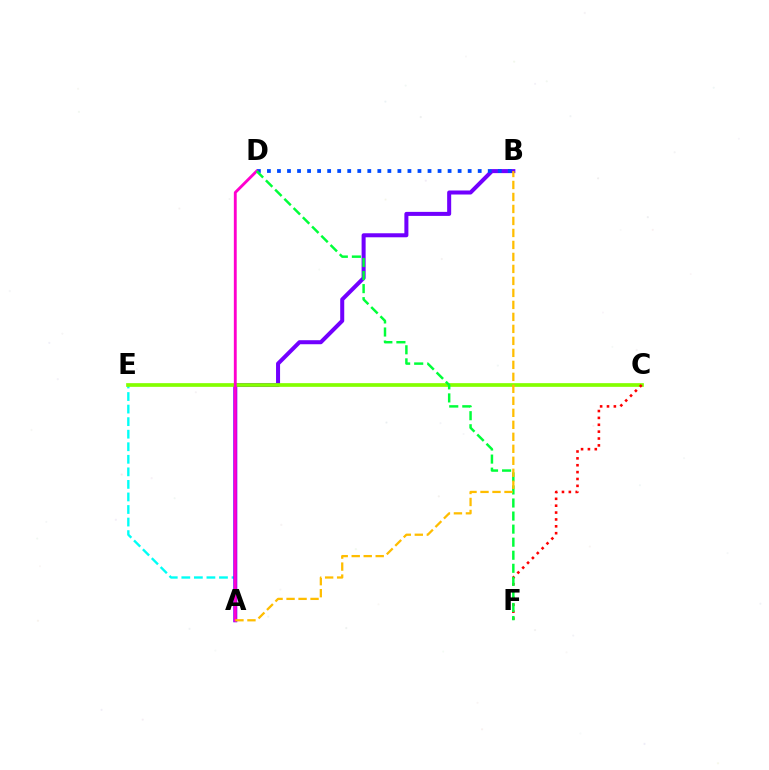{('A', 'E'): [{'color': '#00fff6', 'line_style': 'dashed', 'thickness': 1.71}], ('A', 'B'): [{'color': '#7200ff', 'line_style': 'solid', 'thickness': 2.9}, {'color': '#ffbd00', 'line_style': 'dashed', 'thickness': 1.63}], ('C', 'E'): [{'color': '#84ff00', 'line_style': 'solid', 'thickness': 2.66}], ('B', 'D'): [{'color': '#004bff', 'line_style': 'dotted', 'thickness': 2.73}], ('C', 'F'): [{'color': '#ff0000', 'line_style': 'dotted', 'thickness': 1.87}], ('A', 'D'): [{'color': '#ff00cf', 'line_style': 'solid', 'thickness': 2.06}], ('D', 'F'): [{'color': '#00ff39', 'line_style': 'dashed', 'thickness': 1.77}]}